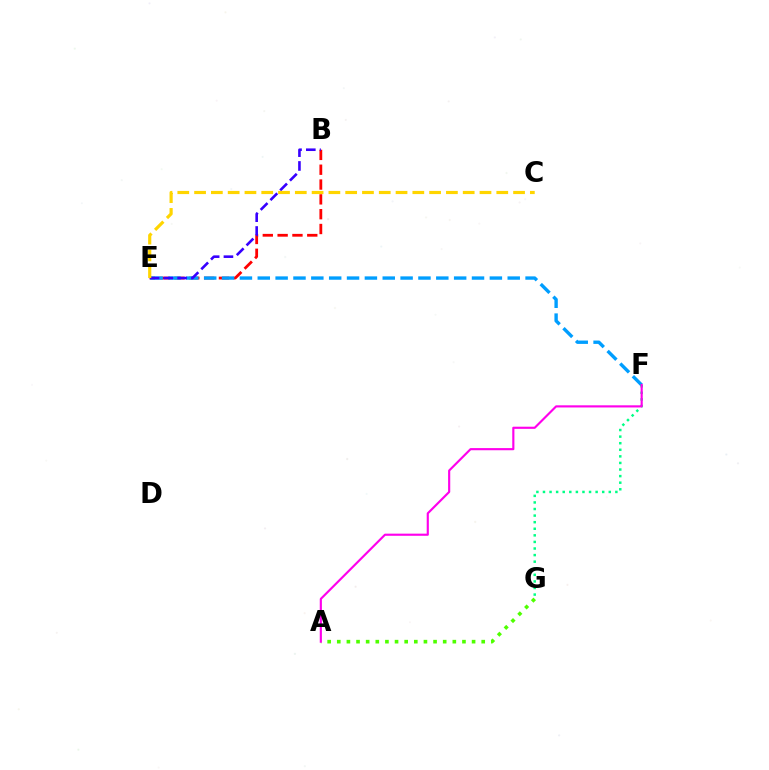{('B', 'E'): [{'color': '#ff0000', 'line_style': 'dashed', 'thickness': 2.01}, {'color': '#3700ff', 'line_style': 'dashed', 'thickness': 1.87}], ('E', 'F'): [{'color': '#009eff', 'line_style': 'dashed', 'thickness': 2.43}], ('A', 'G'): [{'color': '#4fff00', 'line_style': 'dotted', 'thickness': 2.62}], ('F', 'G'): [{'color': '#00ff86', 'line_style': 'dotted', 'thickness': 1.79}], ('C', 'E'): [{'color': '#ffd500', 'line_style': 'dashed', 'thickness': 2.28}], ('A', 'F'): [{'color': '#ff00ed', 'line_style': 'solid', 'thickness': 1.55}]}